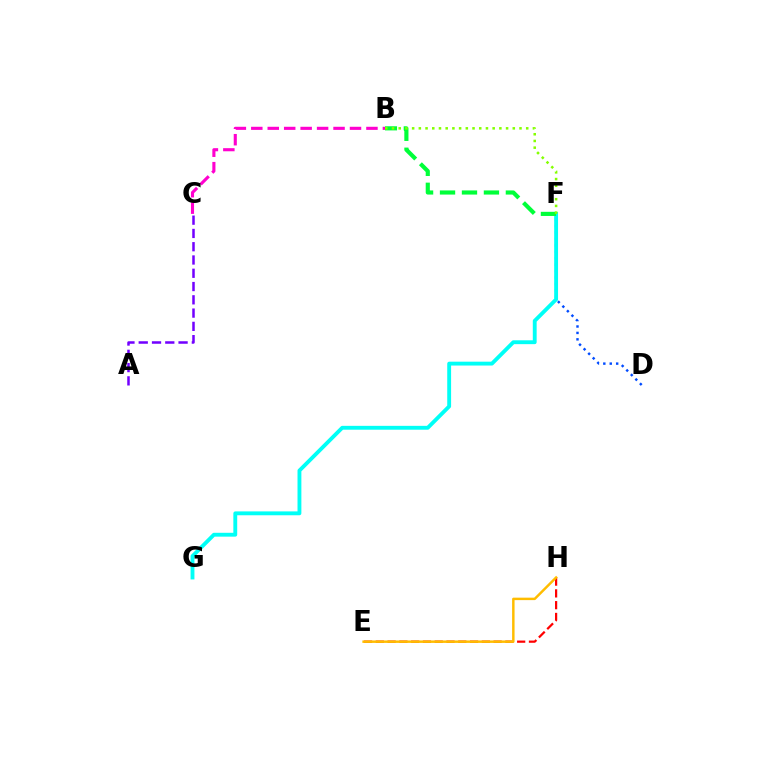{('B', 'C'): [{'color': '#ff00cf', 'line_style': 'dashed', 'thickness': 2.23}], ('A', 'C'): [{'color': '#7200ff', 'line_style': 'dashed', 'thickness': 1.8}], ('D', 'F'): [{'color': '#004bff', 'line_style': 'dotted', 'thickness': 1.75}], ('F', 'G'): [{'color': '#00fff6', 'line_style': 'solid', 'thickness': 2.78}], ('B', 'F'): [{'color': '#00ff39', 'line_style': 'dashed', 'thickness': 2.98}, {'color': '#84ff00', 'line_style': 'dotted', 'thickness': 1.82}], ('E', 'H'): [{'color': '#ff0000', 'line_style': 'dashed', 'thickness': 1.6}, {'color': '#ffbd00', 'line_style': 'solid', 'thickness': 1.77}]}